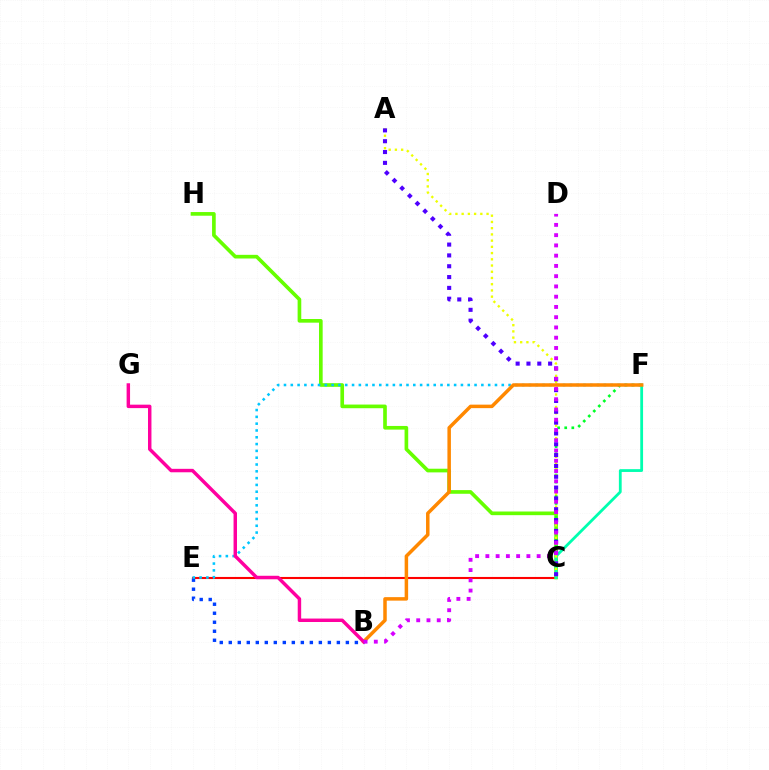{('C', 'E'): [{'color': '#ff0000', 'line_style': 'solid', 'thickness': 1.51}], ('B', 'E'): [{'color': '#003fff', 'line_style': 'dotted', 'thickness': 2.45}], ('C', 'H'): [{'color': '#66ff00', 'line_style': 'solid', 'thickness': 2.64}], ('C', 'F'): [{'color': '#00ff27', 'line_style': 'dotted', 'thickness': 1.93}, {'color': '#00ffaf', 'line_style': 'solid', 'thickness': 2.01}], ('E', 'F'): [{'color': '#00c7ff', 'line_style': 'dotted', 'thickness': 1.85}], ('A', 'C'): [{'color': '#eeff00', 'line_style': 'dotted', 'thickness': 1.69}, {'color': '#4f00ff', 'line_style': 'dotted', 'thickness': 2.94}], ('B', 'F'): [{'color': '#ff8800', 'line_style': 'solid', 'thickness': 2.52}], ('B', 'G'): [{'color': '#ff00a0', 'line_style': 'solid', 'thickness': 2.48}], ('B', 'D'): [{'color': '#d600ff', 'line_style': 'dotted', 'thickness': 2.79}]}